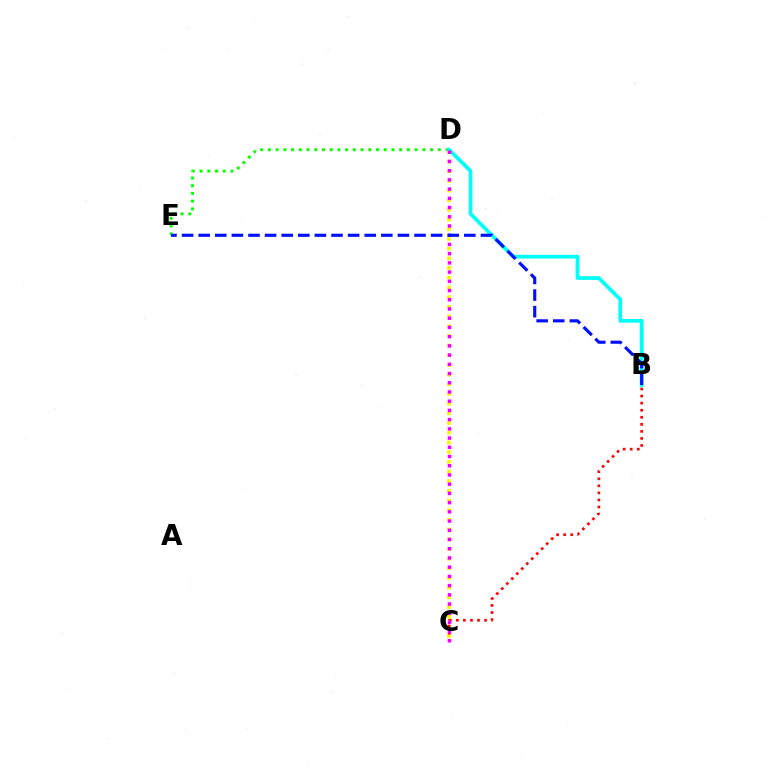{('D', 'E'): [{'color': '#08ff00', 'line_style': 'dotted', 'thickness': 2.1}], ('C', 'D'): [{'color': '#fcf500', 'line_style': 'dotted', 'thickness': 2.63}, {'color': '#ee00ff', 'line_style': 'dotted', 'thickness': 2.51}], ('B', 'D'): [{'color': '#00fff6', 'line_style': 'solid', 'thickness': 2.68}], ('B', 'C'): [{'color': '#ff0000', 'line_style': 'dotted', 'thickness': 1.92}], ('B', 'E'): [{'color': '#0010ff', 'line_style': 'dashed', 'thickness': 2.26}]}